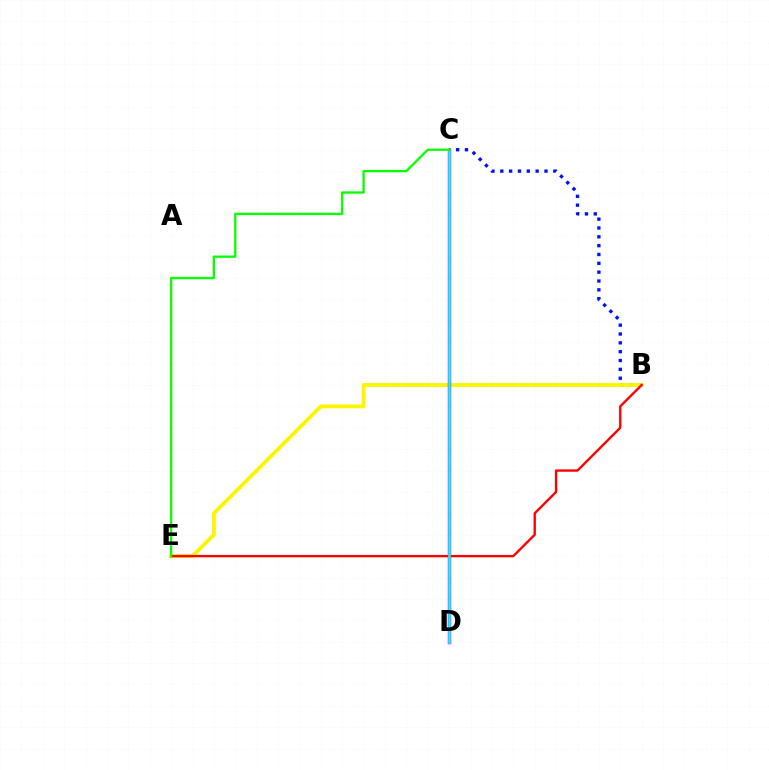{('B', 'C'): [{'color': '#0010ff', 'line_style': 'dotted', 'thickness': 2.4}], ('B', 'E'): [{'color': '#fcf500', 'line_style': 'solid', 'thickness': 2.75}, {'color': '#ff0000', 'line_style': 'solid', 'thickness': 1.7}], ('C', 'D'): [{'color': '#ee00ff', 'line_style': 'solid', 'thickness': 2.5}, {'color': '#00fff6', 'line_style': 'solid', 'thickness': 1.8}], ('C', 'E'): [{'color': '#08ff00', 'line_style': 'solid', 'thickness': 1.67}]}